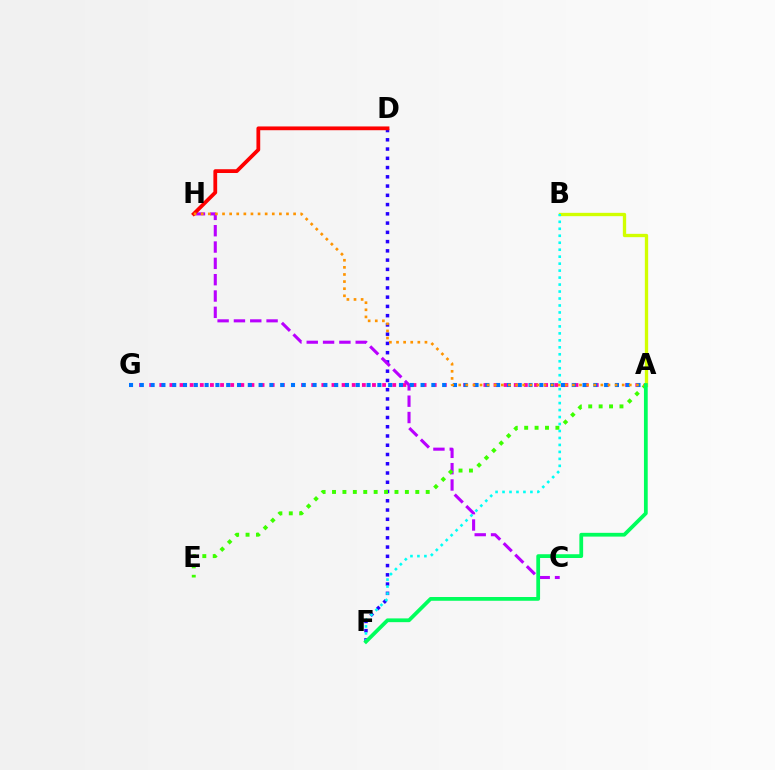{('D', 'F'): [{'color': '#2500ff', 'line_style': 'dotted', 'thickness': 2.51}], ('A', 'G'): [{'color': '#ff00ac', 'line_style': 'dotted', 'thickness': 2.75}, {'color': '#0074ff', 'line_style': 'dotted', 'thickness': 2.93}], ('C', 'H'): [{'color': '#b900ff', 'line_style': 'dashed', 'thickness': 2.22}], ('D', 'H'): [{'color': '#ff0000', 'line_style': 'solid', 'thickness': 2.72}], ('A', 'B'): [{'color': '#d1ff00', 'line_style': 'solid', 'thickness': 2.38}], ('A', 'E'): [{'color': '#3dff00', 'line_style': 'dotted', 'thickness': 2.83}], ('A', 'H'): [{'color': '#ff9400', 'line_style': 'dotted', 'thickness': 1.93}], ('B', 'F'): [{'color': '#00fff6', 'line_style': 'dotted', 'thickness': 1.89}], ('A', 'F'): [{'color': '#00ff5c', 'line_style': 'solid', 'thickness': 2.71}]}